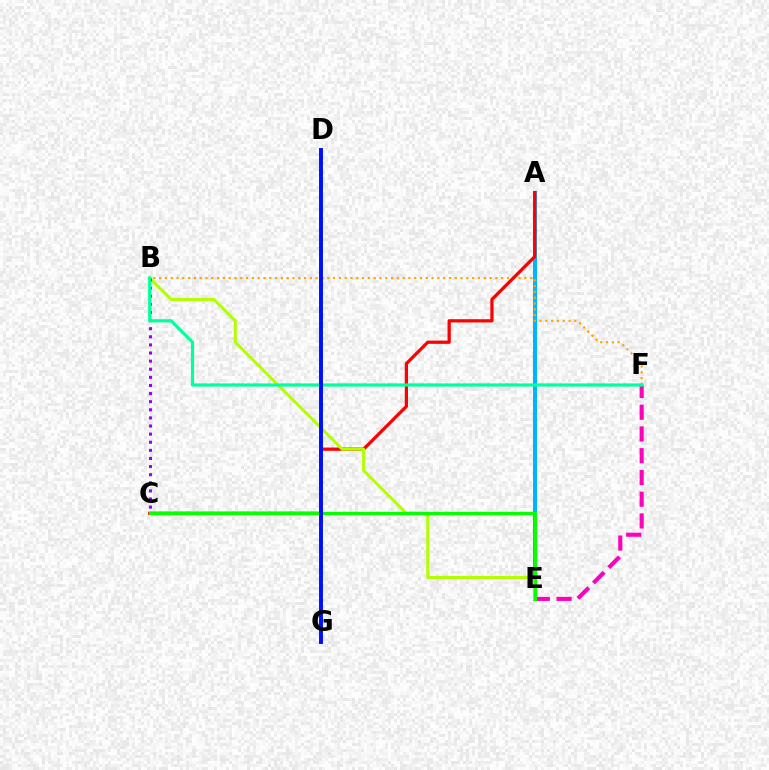{('A', 'E'): [{'color': '#00b5ff', 'line_style': 'solid', 'thickness': 2.9}], ('B', 'F'): [{'color': '#ffa500', 'line_style': 'dotted', 'thickness': 1.58}, {'color': '#00ff9d', 'line_style': 'solid', 'thickness': 2.29}], ('E', 'F'): [{'color': '#ff00bd', 'line_style': 'dashed', 'thickness': 2.95}], ('A', 'C'): [{'color': '#ff0000', 'line_style': 'solid', 'thickness': 2.34}], ('B', 'E'): [{'color': '#b3ff00', 'line_style': 'solid', 'thickness': 2.19}], ('C', 'E'): [{'color': '#08ff00', 'line_style': 'solid', 'thickness': 2.38}], ('B', 'C'): [{'color': '#9b00ff', 'line_style': 'dotted', 'thickness': 2.2}], ('D', 'G'): [{'color': '#0010ff', 'line_style': 'solid', 'thickness': 2.84}]}